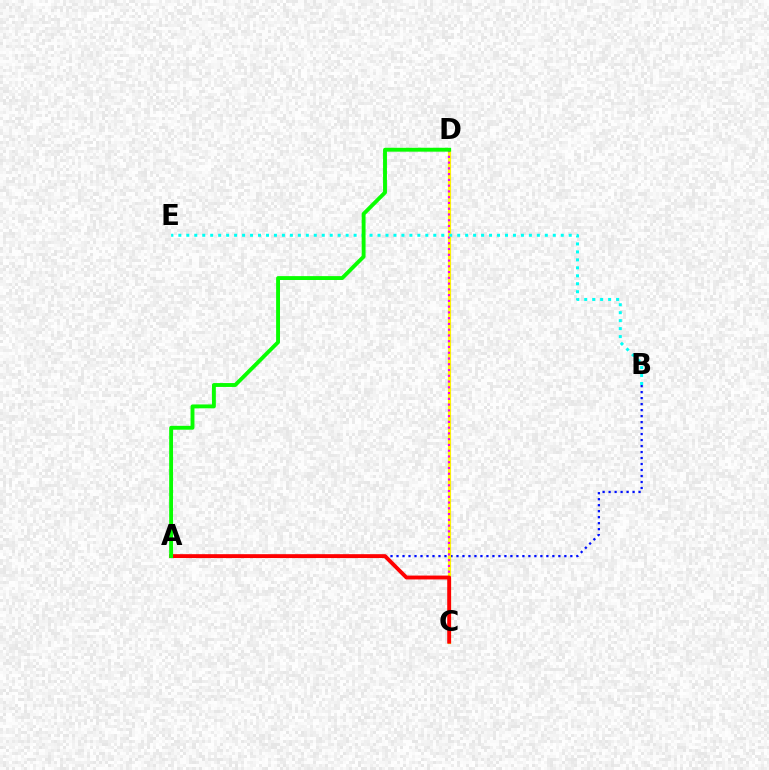{('A', 'B'): [{'color': '#0010ff', 'line_style': 'dotted', 'thickness': 1.63}], ('C', 'D'): [{'color': '#fcf500', 'line_style': 'solid', 'thickness': 2.28}, {'color': '#ee00ff', 'line_style': 'dotted', 'thickness': 1.57}], ('A', 'C'): [{'color': '#ff0000', 'line_style': 'solid', 'thickness': 2.79}], ('B', 'E'): [{'color': '#00fff6', 'line_style': 'dotted', 'thickness': 2.16}], ('A', 'D'): [{'color': '#08ff00', 'line_style': 'solid', 'thickness': 2.79}]}